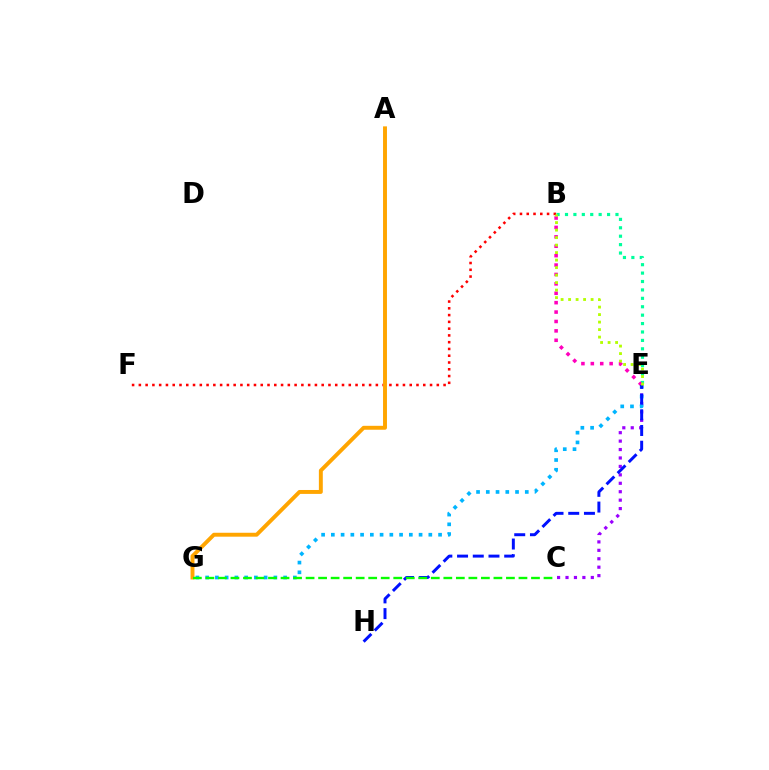{('B', 'E'): [{'color': '#00ff9d', 'line_style': 'dotted', 'thickness': 2.29}, {'color': '#ff00bd', 'line_style': 'dotted', 'thickness': 2.55}, {'color': '#b3ff00', 'line_style': 'dotted', 'thickness': 2.04}], ('C', 'E'): [{'color': '#9b00ff', 'line_style': 'dotted', 'thickness': 2.29}], ('E', 'G'): [{'color': '#00b5ff', 'line_style': 'dotted', 'thickness': 2.65}], ('E', 'H'): [{'color': '#0010ff', 'line_style': 'dashed', 'thickness': 2.13}], ('B', 'F'): [{'color': '#ff0000', 'line_style': 'dotted', 'thickness': 1.84}], ('A', 'G'): [{'color': '#ffa500', 'line_style': 'solid', 'thickness': 2.82}], ('C', 'G'): [{'color': '#08ff00', 'line_style': 'dashed', 'thickness': 1.7}]}